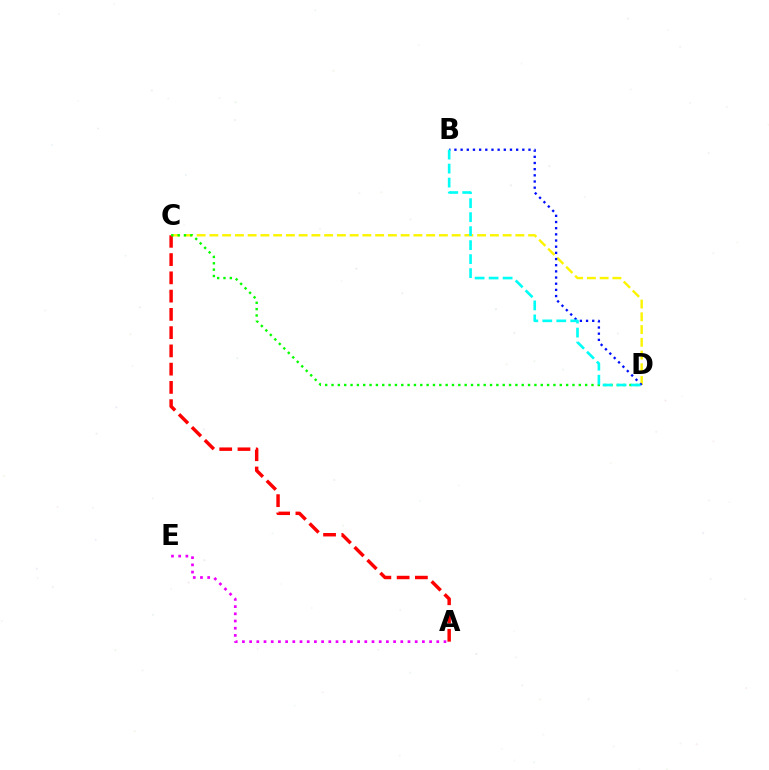{('C', 'D'): [{'color': '#fcf500', 'line_style': 'dashed', 'thickness': 1.73}, {'color': '#08ff00', 'line_style': 'dotted', 'thickness': 1.72}], ('A', 'C'): [{'color': '#ff0000', 'line_style': 'dashed', 'thickness': 2.48}], ('B', 'D'): [{'color': '#0010ff', 'line_style': 'dotted', 'thickness': 1.68}, {'color': '#00fff6', 'line_style': 'dashed', 'thickness': 1.9}], ('A', 'E'): [{'color': '#ee00ff', 'line_style': 'dotted', 'thickness': 1.96}]}